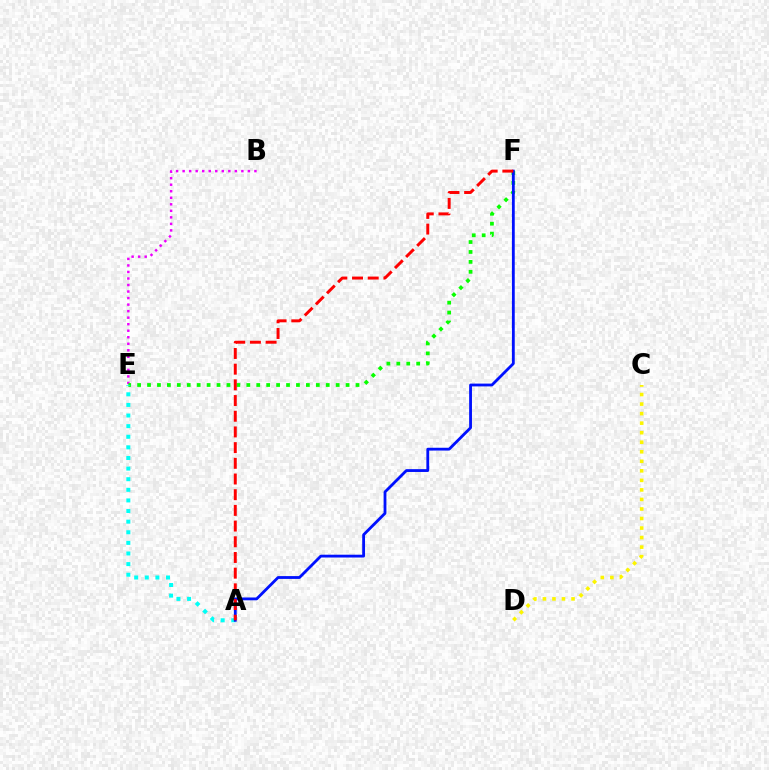{('B', 'E'): [{'color': '#ee00ff', 'line_style': 'dotted', 'thickness': 1.77}], ('E', 'F'): [{'color': '#08ff00', 'line_style': 'dotted', 'thickness': 2.7}], ('A', 'E'): [{'color': '#00fff6', 'line_style': 'dotted', 'thickness': 2.88}], ('A', 'F'): [{'color': '#0010ff', 'line_style': 'solid', 'thickness': 2.03}, {'color': '#ff0000', 'line_style': 'dashed', 'thickness': 2.13}], ('C', 'D'): [{'color': '#fcf500', 'line_style': 'dotted', 'thickness': 2.59}]}